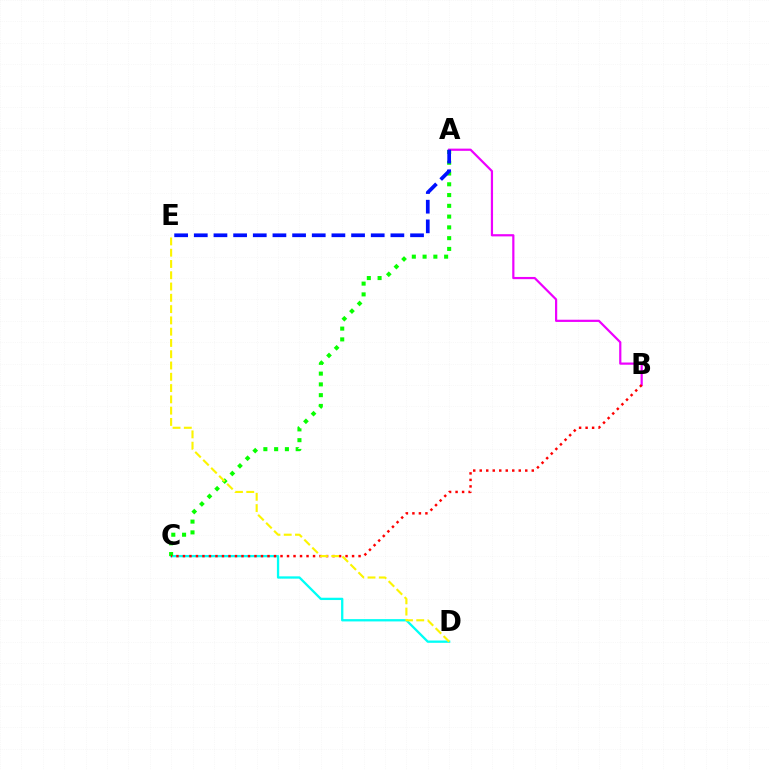{('C', 'D'): [{'color': '#00fff6', 'line_style': 'solid', 'thickness': 1.66}], ('A', 'B'): [{'color': '#ee00ff', 'line_style': 'solid', 'thickness': 1.59}], ('A', 'C'): [{'color': '#08ff00', 'line_style': 'dotted', 'thickness': 2.93}], ('A', 'E'): [{'color': '#0010ff', 'line_style': 'dashed', 'thickness': 2.67}], ('B', 'C'): [{'color': '#ff0000', 'line_style': 'dotted', 'thickness': 1.77}], ('D', 'E'): [{'color': '#fcf500', 'line_style': 'dashed', 'thickness': 1.53}]}